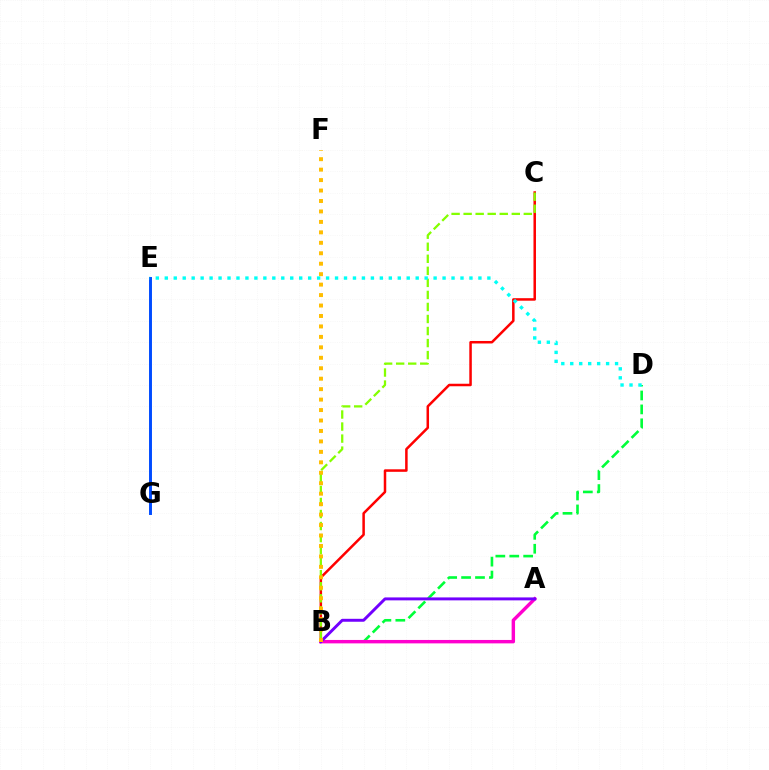{('B', 'C'): [{'color': '#ff0000', 'line_style': 'solid', 'thickness': 1.81}, {'color': '#84ff00', 'line_style': 'dashed', 'thickness': 1.64}], ('B', 'D'): [{'color': '#00ff39', 'line_style': 'dashed', 'thickness': 1.89}], ('A', 'B'): [{'color': '#ff00cf', 'line_style': 'solid', 'thickness': 2.46}, {'color': '#7200ff', 'line_style': 'solid', 'thickness': 2.12}], ('B', 'F'): [{'color': '#ffbd00', 'line_style': 'dotted', 'thickness': 2.84}], ('E', 'G'): [{'color': '#004bff', 'line_style': 'solid', 'thickness': 2.11}], ('D', 'E'): [{'color': '#00fff6', 'line_style': 'dotted', 'thickness': 2.43}]}